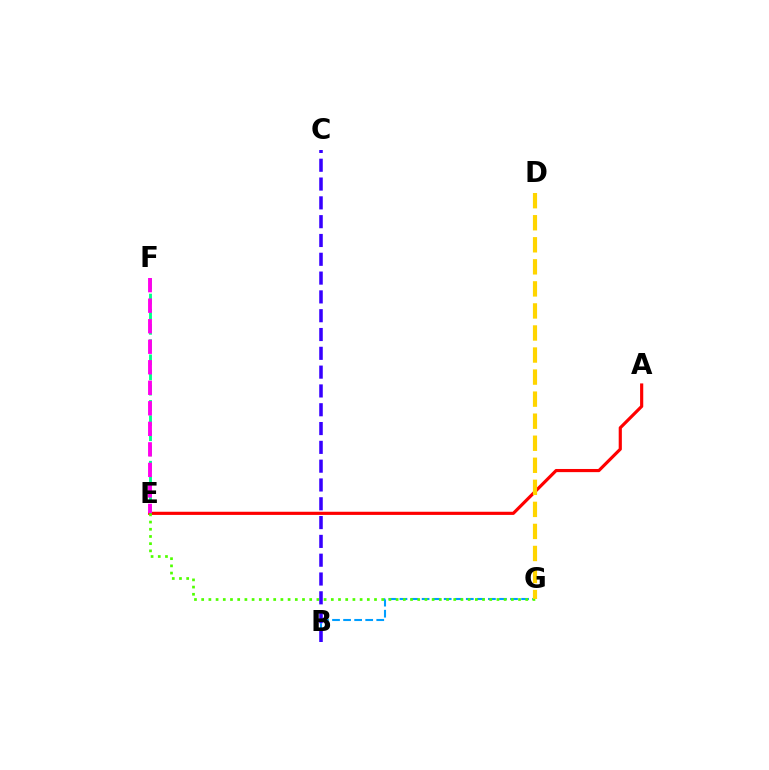{('B', 'G'): [{'color': '#009eff', 'line_style': 'dashed', 'thickness': 1.5}], ('A', 'E'): [{'color': '#ff0000', 'line_style': 'solid', 'thickness': 2.27}], ('E', 'F'): [{'color': '#00ff86', 'line_style': 'dashed', 'thickness': 2.06}, {'color': '#ff00ed', 'line_style': 'dashed', 'thickness': 2.79}], ('E', 'G'): [{'color': '#4fff00', 'line_style': 'dotted', 'thickness': 1.96}], ('D', 'G'): [{'color': '#ffd500', 'line_style': 'dashed', 'thickness': 3.0}], ('B', 'C'): [{'color': '#3700ff', 'line_style': 'dashed', 'thickness': 2.55}]}